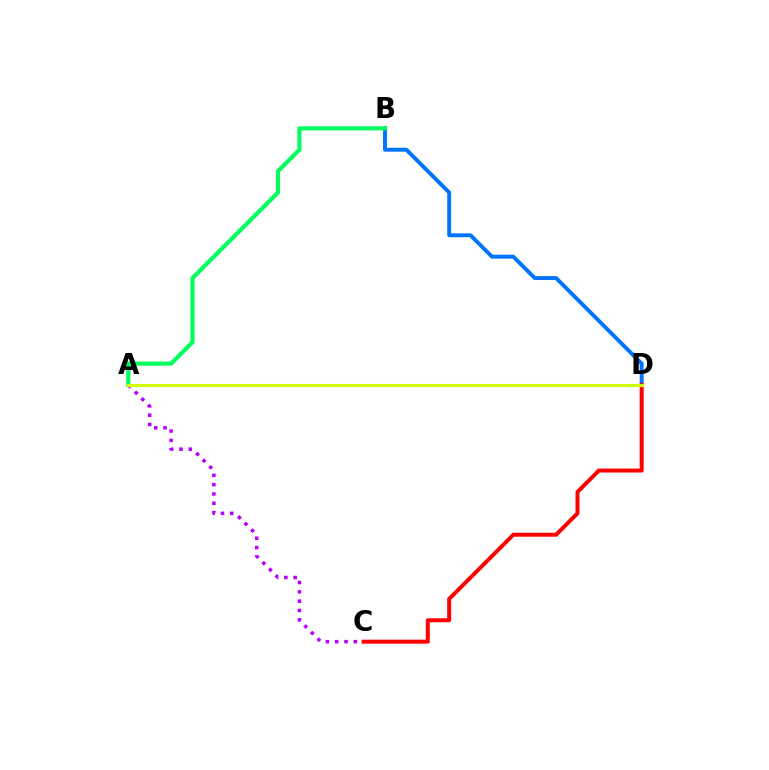{('B', 'D'): [{'color': '#0074ff', 'line_style': 'solid', 'thickness': 2.82}], ('A', 'C'): [{'color': '#b900ff', 'line_style': 'dotted', 'thickness': 2.53}], ('A', 'B'): [{'color': '#00ff5c', 'line_style': 'solid', 'thickness': 2.97}], ('C', 'D'): [{'color': '#ff0000', 'line_style': 'solid', 'thickness': 2.87}], ('A', 'D'): [{'color': '#d1ff00', 'line_style': 'solid', 'thickness': 2.25}]}